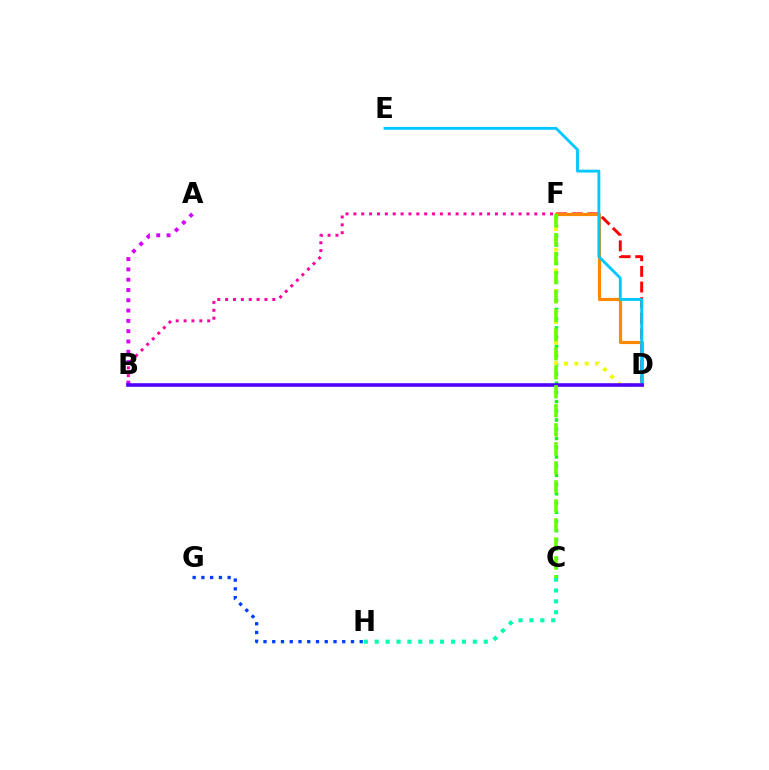{('D', 'F'): [{'color': '#ff0000', 'line_style': 'dashed', 'thickness': 2.12}, {'color': '#ff8800', 'line_style': 'solid', 'thickness': 2.26}, {'color': '#eeff00', 'line_style': 'dotted', 'thickness': 2.8}], ('D', 'E'): [{'color': '#00c7ff', 'line_style': 'solid', 'thickness': 2.04}], ('C', 'F'): [{'color': '#00ff27', 'line_style': 'dotted', 'thickness': 2.5}, {'color': '#66ff00', 'line_style': 'dashed', 'thickness': 2.58}], ('B', 'F'): [{'color': '#ff00a0', 'line_style': 'dotted', 'thickness': 2.14}], ('C', 'H'): [{'color': '#00ffaf', 'line_style': 'dotted', 'thickness': 2.96}], ('A', 'B'): [{'color': '#d600ff', 'line_style': 'dotted', 'thickness': 2.8}], ('B', 'D'): [{'color': '#4f00ff', 'line_style': 'solid', 'thickness': 2.58}], ('G', 'H'): [{'color': '#003fff', 'line_style': 'dotted', 'thickness': 2.38}]}